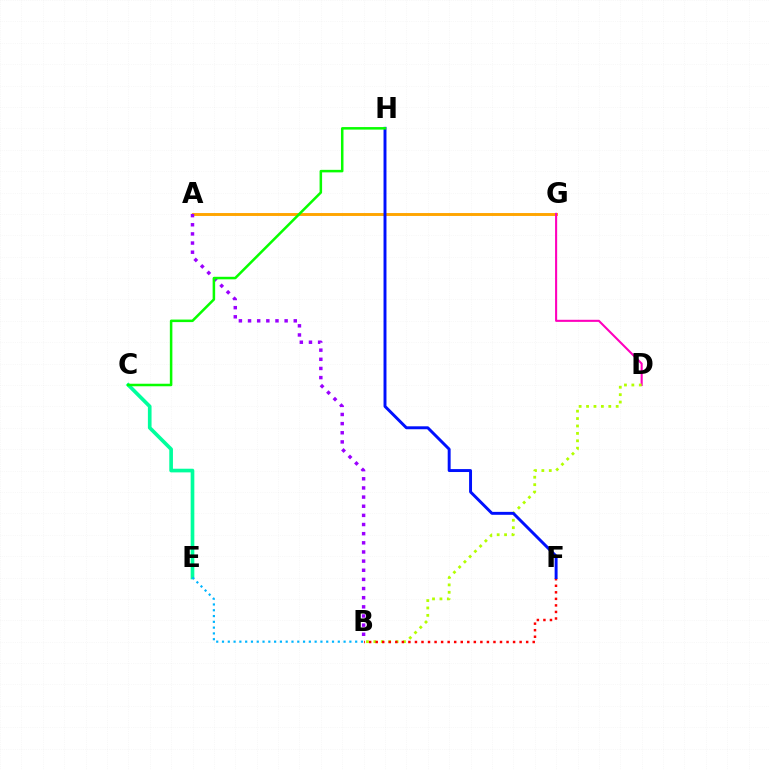{('A', 'G'): [{'color': '#ffa500', 'line_style': 'solid', 'thickness': 2.1}], ('A', 'B'): [{'color': '#9b00ff', 'line_style': 'dotted', 'thickness': 2.49}], ('D', 'G'): [{'color': '#ff00bd', 'line_style': 'solid', 'thickness': 1.51}], ('B', 'D'): [{'color': '#b3ff00', 'line_style': 'dotted', 'thickness': 2.01}], ('B', 'F'): [{'color': '#ff0000', 'line_style': 'dotted', 'thickness': 1.78}], ('C', 'E'): [{'color': '#00ff9d', 'line_style': 'solid', 'thickness': 2.64}], ('F', 'H'): [{'color': '#0010ff', 'line_style': 'solid', 'thickness': 2.11}], ('B', 'E'): [{'color': '#00b5ff', 'line_style': 'dotted', 'thickness': 1.57}], ('C', 'H'): [{'color': '#08ff00', 'line_style': 'solid', 'thickness': 1.82}]}